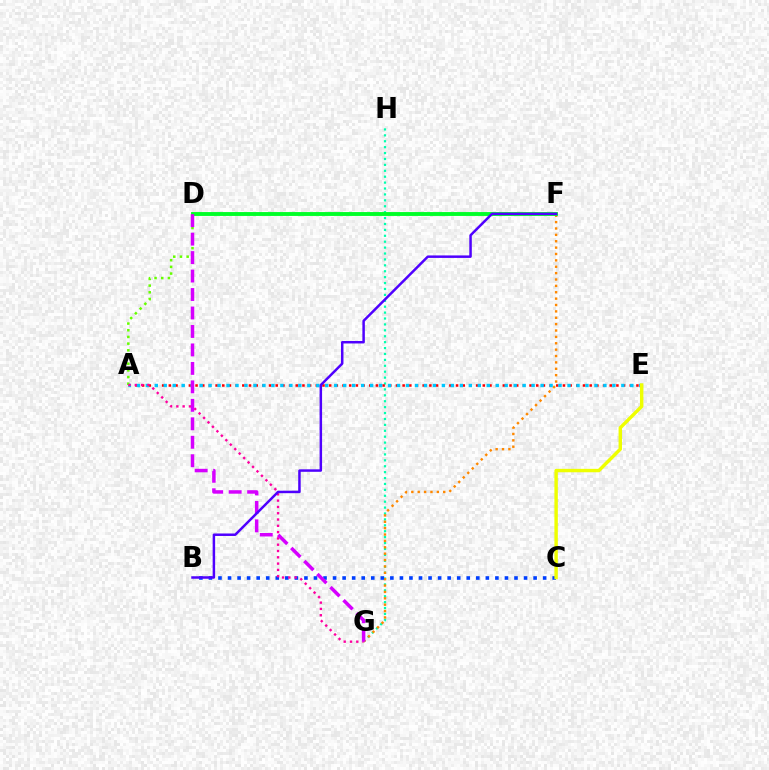{('G', 'H'): [{'color': '#00ffaf', 'line_style': 'dotted', 'thickness': 1.61}], ('A', 'D'): [{'color': '#66ff00', 'line_style': 'dotted', 'thickness': 1.82}], ('F', 'G'): [{'color': '#ff8800', 'line_style': 'dotted', 'thickness': 1.73}], ('A', 'E'): [{'color': '#ff0000', 'line_style': 'dotted', 'thickness': 1.81}, {'color': '#00c7ff', 'line_style': 'dotted', 'thickness': 2.44}], ('B', 'C'): [{'color': '#003fff', 'line_style': 'dotted', 'thickness': 2.59}], ('D', 'F'): [{'color': '#00ff27', 'line_style': 'solid', 'thickness': 2.79}], ('A', 'G'): [{'color': '#ff00a0', 'line_style': 'dotted', 'thickness': 1.71}], ('D', 'G'): [{'color': '#d600ff', 'line_style': 'dashed', 'thickness': 2.51}], ('C', 'E'): [{'color': '#eeff00', 'line_style': 'solid', 'thickness': 2.46}], ('B', 'F'): [{'color': '#4f00ff', 'line_style': 'solid', 'thickness': 1.79}]}